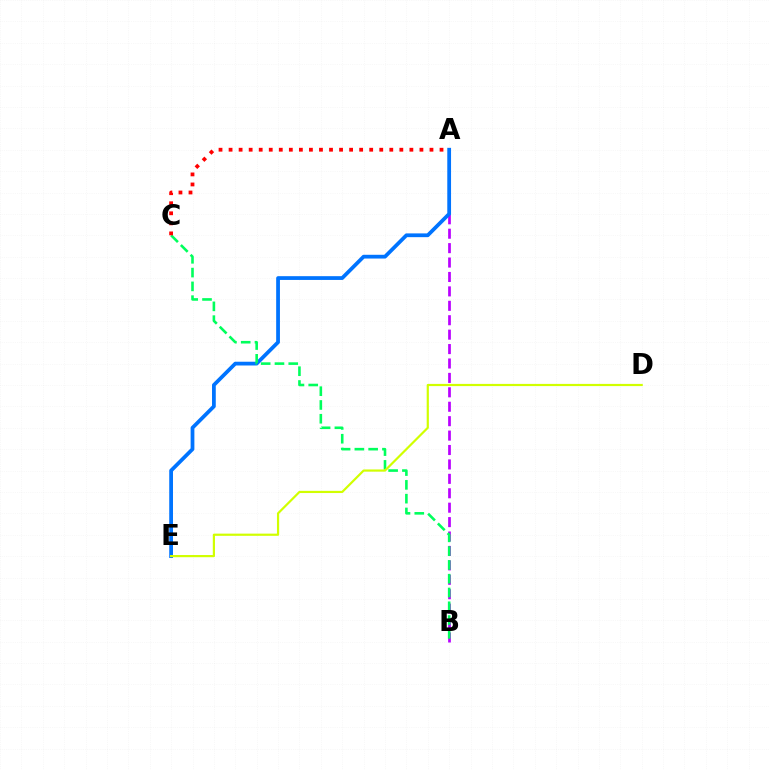{('A', 'B'): [{'color': '#b900ff', 'line_style': 'dashed', 'thickness': 1.96}], ('A', 'E'): [{'color': '#0074ff', 'line_style': 'solid', 'thickness': 2.71}], ('B', 'C'): [{'color': '#00ff5c', 'line_style': 'dashed', 'thickness': 1.87}], ('D', 'E'): [{'color': '#d1ff00', 'line_style': 'solid', 'thickness': 1.58}], ('A', 'C'): [{'color': '#ff0000', 'line_style': 'dotted', 'thickness': 2.73}]}